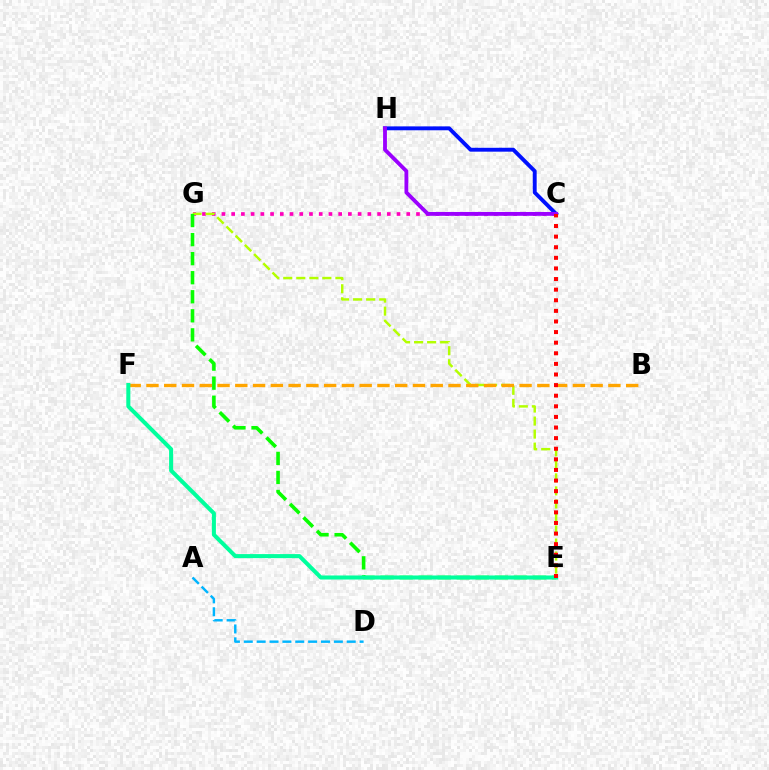{('C', 'G'): [{'color': '#ff00bd', 'line_style': 'dotted', 'thickness': 2.64}], ('A', 'D'): [{'color': '#00b5ff', 'line_style': 'dashed', 'thickness': 1.75}], ('E', 'G'): [{'color': '#b3ff00', 'line_style': 'dashed', 'thickness': 1.77}, {'color': '#08ff00', 'line_style': 'dashed', 'thickness': 2.59}], ('B', 'F'): [{'color': '#ffa500', 'line_style': 'dashed', 'thickness': 2.41}], ('E', 'F'): [{'color': '#00ff9d', 'line_style': 'solid', 'thickness': 2.91}], ('C', 'H'): [{'color': '#0010ff', 'line_style': 'solid', 'thickness': 2.8}, {'color': '#9b00ff', 'line_style': 'solid', 'thickness': 2.76}], ('C', 'E'): [{'color': '#ff0000', 'line_style': 'dotted', 'thickness': 2.88}]}